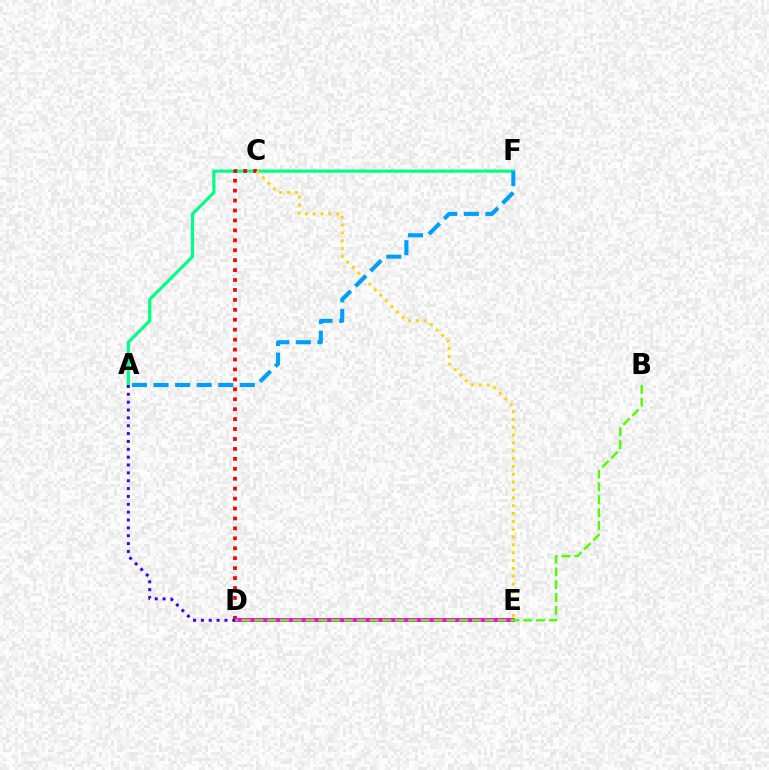{('A', 'F'): [{'color': '#00ff86', 'line_style': 'solid', 'thickness': 2.29}, {'color': '#009eff', 'line_style': 'dashed', 'thickness': 2.93}], ('C', 'D'): [{'color': '#ff0000', 'line_style': 'dotted', 'thickness': 2.7}], ('D', 'E'): [{'color': '#ff00ed', 'line_style': 'solid', 'thickness': 2.8}], ('C', 'E'): [{'color': '#ffd500', 'line_style': 'dotted', 'thickness': 2.13}], ('B', 'D'): [{'color': '#4fff00', 'line_style': 'dashed', 'thickness': 1.74}], ('A', 'D'): [{'color': '#3700ff', 'line_style': 'dotted', 'thickness': 2.13}]}